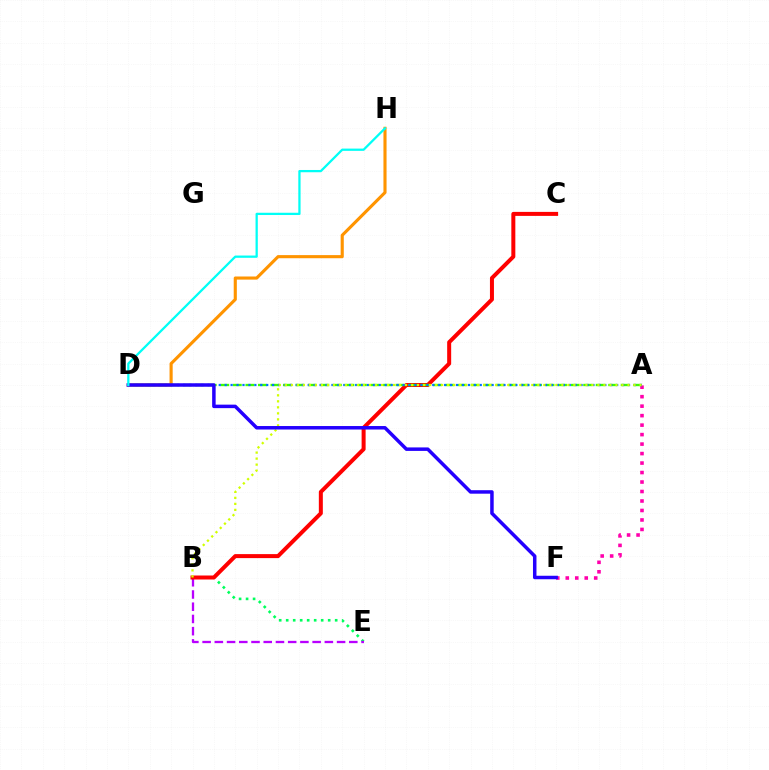{('B', 'E'): [{'color': '#00ff5c', 'line_style': 'dotted', 'thickness': 1.9}, {'color': '#b900ff', 'line_style': 'dashed', 'thickness': 1.66}], ('D', 'H'): [{'color': '#ff9400', 'line_style': 'solid', 'thickness': 2.25}, {'color': '#00fff6', 'line_style': 'solid', 'thickness': 1.63}], ('A', 'F'): [{'color': '#ff00ac', 'line_style': 'dotted', 'thickness': 2.58}], ('B', 'C'): [{'color': '#ff0000', 'line_style': 'solid', 'thickness': 2.88}], ('A', 'D'): [{'color': '#3dff00', 'line_style': 'dashed', 'thickness': 1.7}, {'color': '#0074ff', 'line_style': 'dotted', 'thickness': 1.61}], ('A', 'B'): [{'color': '#d1ff00', 'line_style': 'dotted', 'thickness': 1.63}], ('D', 'F'): [{'color': '#2500ff', 'line_style': 'solid', 'thickness': 2.52}]}